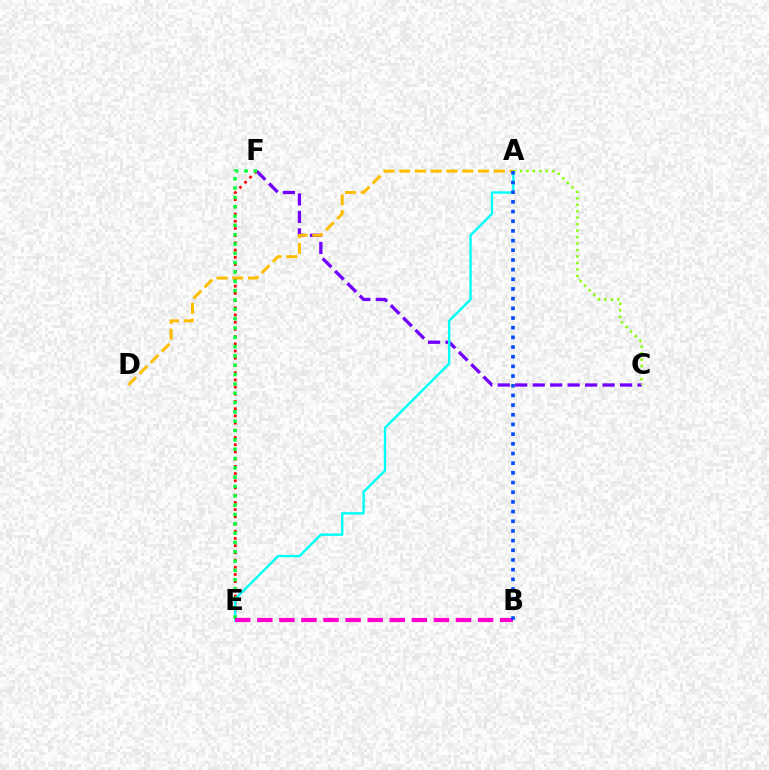{('C', 'F'): [{'color': '#7200ff', 'line_style': 'dashed', 'thickness': 2.37}], ('E', 'F'): [{'color': '#ff0000', 'line_style': 'dotted', 'thickness': 1.96}, {'color': '#00ff39', 'line_style': 'dotted', 'thickness': 2.53}], ('A', 'E'): [{'color': '#00fff6', 'line_style': 'solid', 'thickness': 1.71}], ('A', 'C'): [{'color': '#84ff00', 'line_style': 'dotted', 'thickness': 1.76}], ('A', 'D'): [{'color': '#ffbd00', 'line_style': 'dashed', 'thickness': 2.14}], ('B', 'E'): [{'color': '#ff00cf', 'line_style': 'dashed', 'thickness': 3.0}], ('A', 'B'): [{'color': '#004bff', 'line_style': 'dotted', 'thickness': 2.63}]}